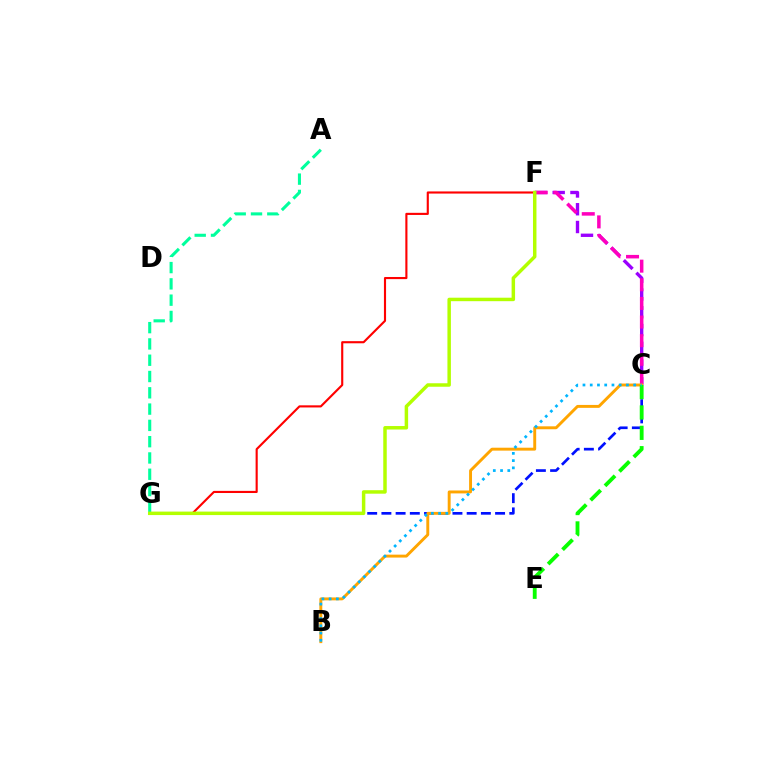{('C', 'G'): [{'color': '#0010ff', 'line_style': 'dashed', 'thickness': 1.93}], ('F', 'G'): [{'color': '#ff0000', 'line_style': 'solid', 'thickness': 1.53}, {'color': '#b3ff00', 'line_style': 'solid', 'thickness': 2.5}], ('C', 'F'): [{'color': '#9b00ff', 'line_style': 'dashed', 'thickness': 2.41}, {'color': '#ff00bd', 'line_style': 'dashed', 'thickness': 2.53}], ('B', 'C'): [{'color': '#ffa500', 'line_style': 'solid', 'thickness': 2.1}, {'color': '#00b5ff', 'line_style': 'dotted', 'thickness': 1.97}], ('A', 'G'): [{'color': '#00ff9d', 'line_style': 'dashed', 'thickness': 2.21}], ('C', 'E'): [{'color': '#08ff00', 'line_style': 'dashed', 'thickness': 2.77}]}